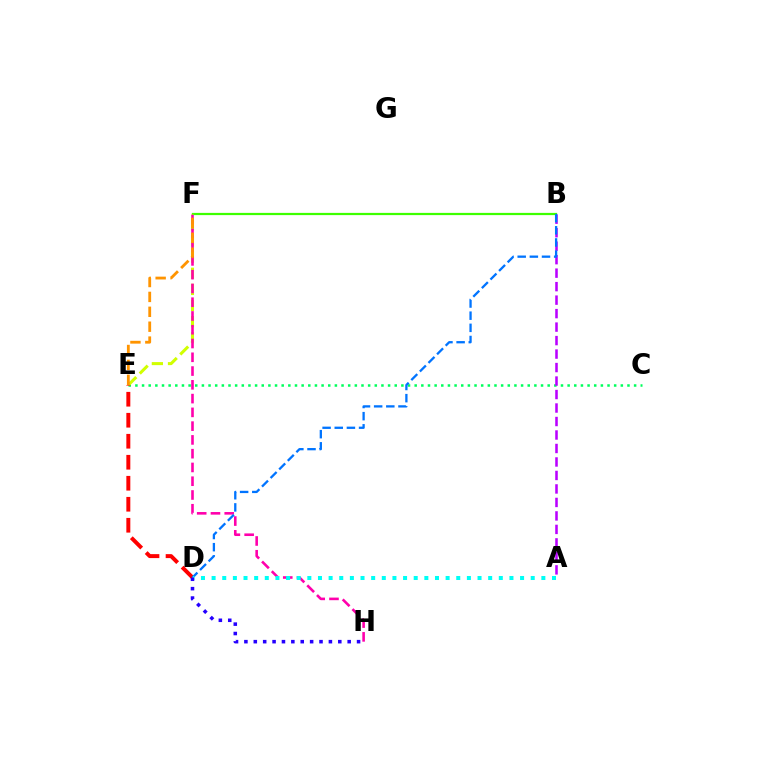{('B', 'F'): [{'color': '#3dff00', 'line_style': 'solid', 'thickness': 1.6}], ('C', 'E'): [{'color': '#00ff5c', 'line_style': 'dotted', 'thickness': 1.81}], ('E', 'F'): [{'color': '#d1ff00', 'line_style': 'dashed', 'thickness': 2.19}, {'color': '#ff9400', 'line_style': 'dashed', 'thickness': 2.02}], ('F', 'H'): [{'color': '#ff00ac', 'line_style': 'dashed', 'thickness': 1.87}], ('D', 'E'): [{'color': '#ff0000', 'line_style': 'dashed', 'thickness': 2.85}], ('A', 'B'): [{'color': '#b900ff', 'line_style': 'dashed', 'thickness': 1.83}], ('B', 'D'): [{'color': '#0074ff', 'line_style': 'dashed', 'thickness': 1.65}], ('A', 'D'): [{'color': '#00fff6', 'line_style': 'dotted', 'thickness': 2.89}], ('D', 'H'): [{'color': '#2500ff', 'line_style': 'dotted', 'thickness': 2.55}]}